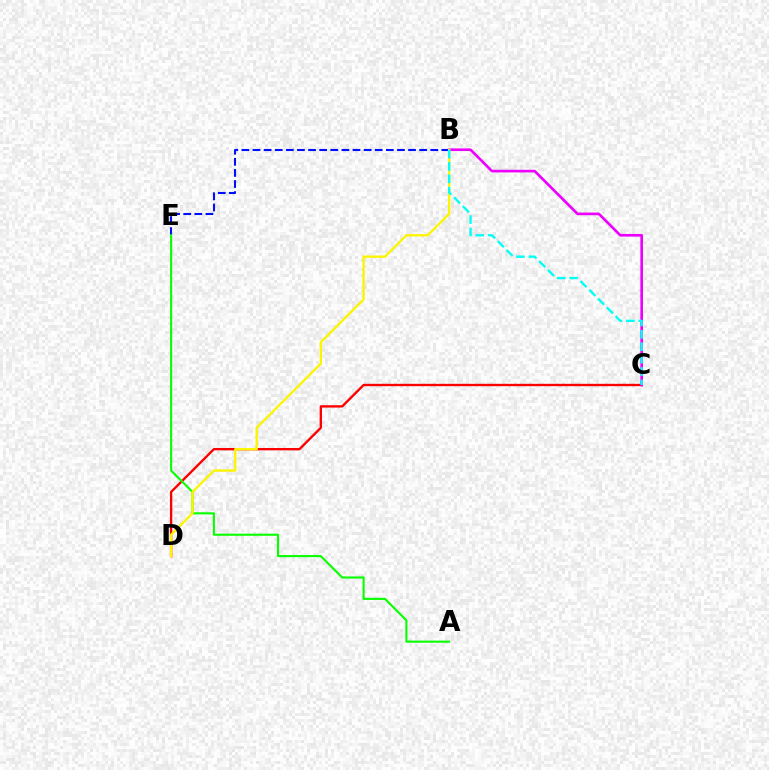{('B', 'E'): [{'color': '#0010ff', 'line_style': 'dashed', 'thickness': 1.51}], ('C', 'D'): [{'color': '#ff0000', 'line_style': 'solid', 'thickness': 1.7}], ('B', 'C'): [{'color': '#ee00ff', 'line_style': 'solid', 'thickness': 1.9}, {'color': '#00fff6', 'line_style': 'dashed', 'thickness': 1.69}], ('A', 'E'): [{'color': '#08ff00', 'line_style': 'solid', 'thickness': 1.52}], ('B', 'D'): [{'color': '#fcf500', 'line_style': 'solid', 'thickness': 1.68}]}